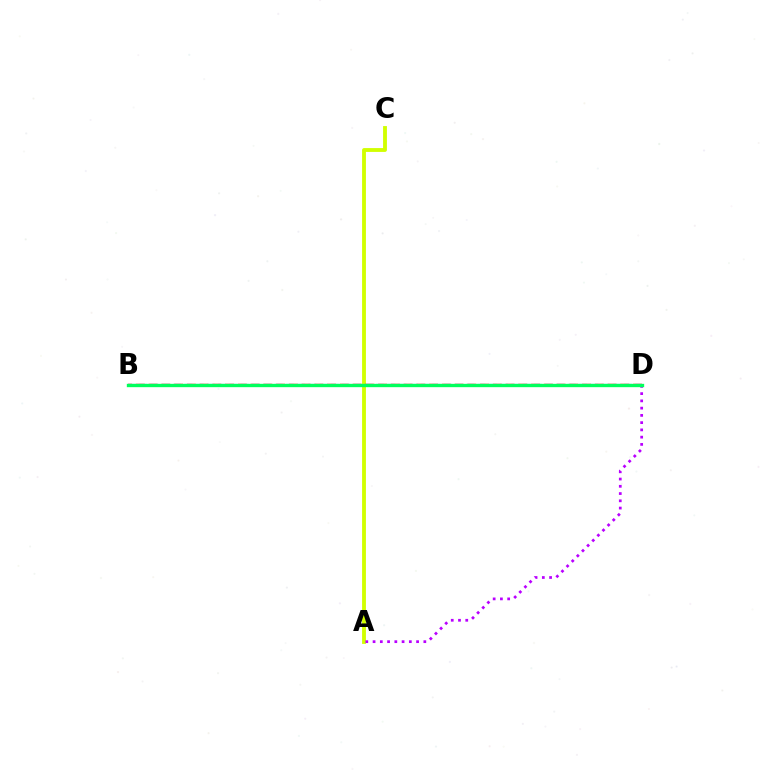{('A', 'C'): [{'color': '#d1ff00', 'line_style': 'solid', 'thickness': 2.77}], ('B', 'D'): [{'color': '#ff0000', 'line_style': 'dashed', 'thickness': 1.73}, {'color': '#0074ff', 'line_style': 'dashed', 'thickness': 1.53}, {'color': '#00ff5c', 'line_style': 'solid', 'thickness': 2.41}], ('A', 'D'): [{'color': '#b900ff', 'line_style': 'dotted', 'thickness': 1.97}]}